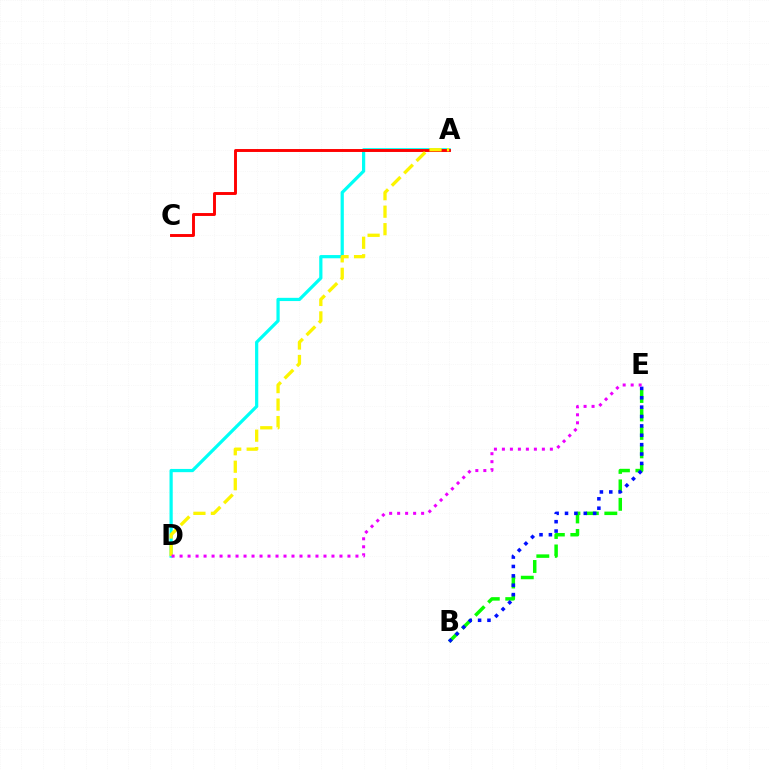{('B', 'E'): [{'color': '#08ff00', 'line_style': 'dashed', 'thickness': 2.51}, {'color': '#0010ff', 'line_style': 'dotted', 'thickness': 2.55}], ('A', 'D'): [{'color': '#00fff6', 'line_style': 'solid', 'thickness': 2.32}, {'color': '#fcf500', 'line_style': 'dashed', 'thickness': 2.38}], ('A', 'C'): [{'color': '#ff0000', 'line_style': 'solid', 'thickness': 2.1}], ('D', 'E'): [{'color': '#ee00ff', 'line_style': 'dotted', 'thickness': 2.17}]}